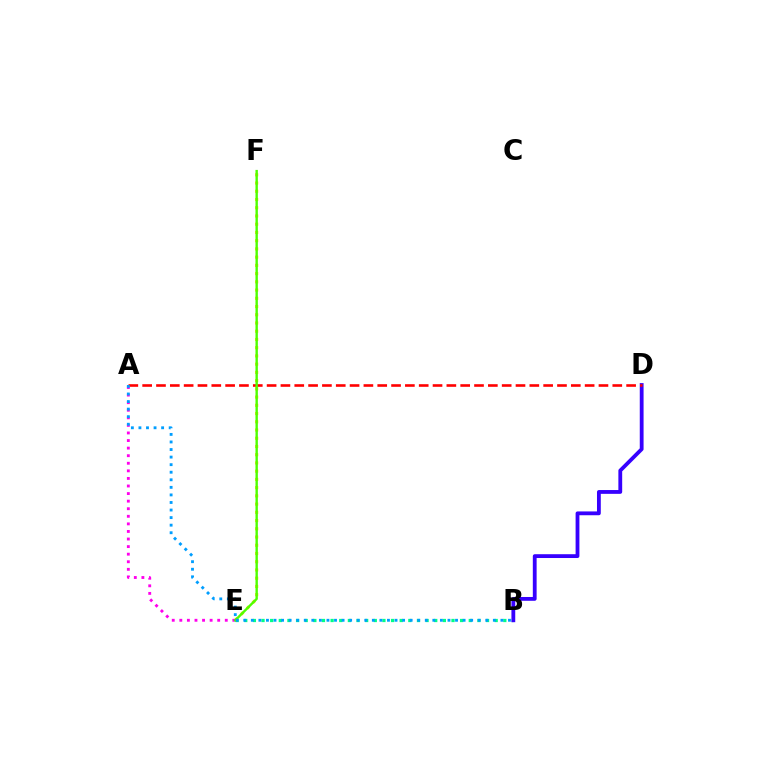{('B', 'E'): [{'color': '#00ff86', 'line_style': 'dotted', 'thickness': 2.35}], ('B', 'D'): [{'color': '#3700ff', 'line_style': 'solid', 'thickness': 2.74}], ('E', 'F'): [{'color': '#ffd500', 'line_style': 'dotted', 'thickness': 2.24}, {'color': '#4fff00', 'line_style': 'solid', 'thickness': 1.72}], ('A', 'D'): [{'color': '#ff0000', 'line_style': 'dashed', 'thickness': 1.88}], ('A', 'E'): [{'color': '#ff00ed', 'line_style': 'dotted', 'thickness': 2.06}], ('A', 'B'): [{'color': '#009eff', 'line_style': 'dotted', 'thickness': 2.05}]}